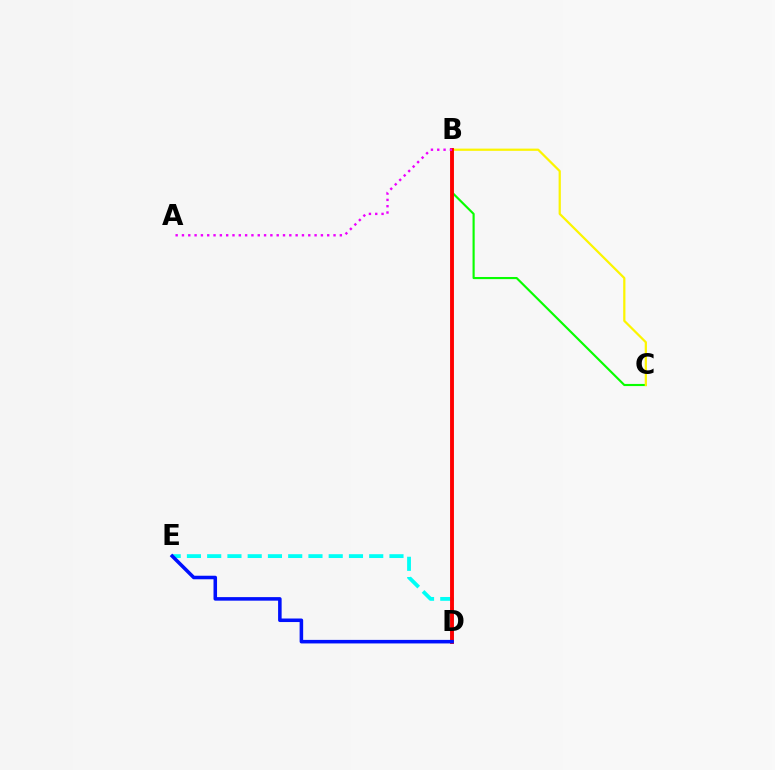{('B', 'C'): [{'color': '#08ff00', 'line_style': 'solid', 'thickness': 1.54}, {'color': '#fcf500', 'line_style': 'solid', 'thickness': 1.61}], ('D', 'E'): [{'color': '#00fff6', 'line_style': 'dashed', 'thickness': 2.75}, {'color': '#0010ff', 'line_style': 'solid', 'thickness': 2.55}], ('B', 'D'): [{'color': '#ff0000', 'line_style': 'solid', 'thickness': 2.8}], ('A', 'B'): [{'color': '#ee00ff', 'line_style': 'dotted', 'thickness': 1.72}]}